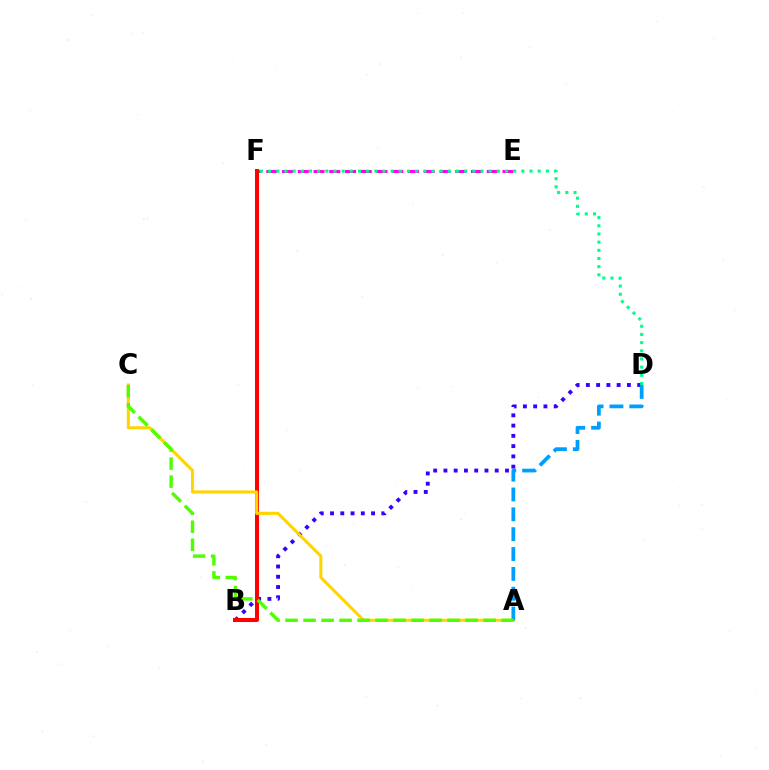{('B', 'D'): [{'color': '#3700ff', 'line_style': 'dotted', 'thickness': 2.79}], ('E', 'F'): [{'color': '#ff00ed', 'line_style': 'dashed', 'thickness': 2.14}], ('B', 'F'): [{'color': '#ff0000', 'line_style': 'solid', 'thickness': 2.9}], ('A', 'C'): [{'color': '#ffd500', 'line_style': 'solid', 'thickness': 2.2}, {'color': '#4fff00', 'line_style': 'dashed', 'thickness': 2.45}], ('D', 'F'): [{'color': '#00ff86', 'line_style': 'dotted', 'thickness': 2.22}], ('A', 'D'): [{'color': '#009eff', 'line_style': 'dashed', 'thickness': 2.7}]}